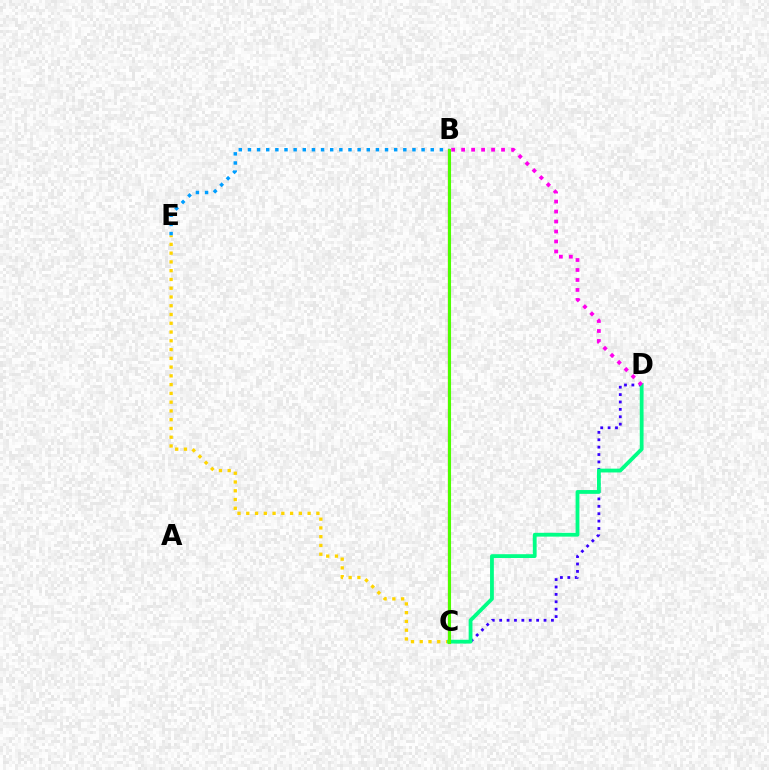{('C', 'D'): [{'color': '#3700ff', 'line_style': 'dotted', 'thickness': 2.01}, {'color': '#00ff86', 'line_style': 'solid', 'thickness': 2.74}], ('C', 'E'): [{'color': '#ffd500', 'line_style': 'dotted', 'thickness': 2.38}], ('B', 'C'): [{'color': '#ff0000', 'line_style': 'solid', 'thickness': 1.56}, {'color': '#4fff00', 'line_style': 'solid', 'thickness': 2.23}], ('B', 'E'): [{'color': '#009eff', 'line_style': 'dotted', 'thickness': 2.48}], ('B', 'D'): [{'color': '#ff00ed', 'line_style': 'dotted', 'thickness': 2.71}]}